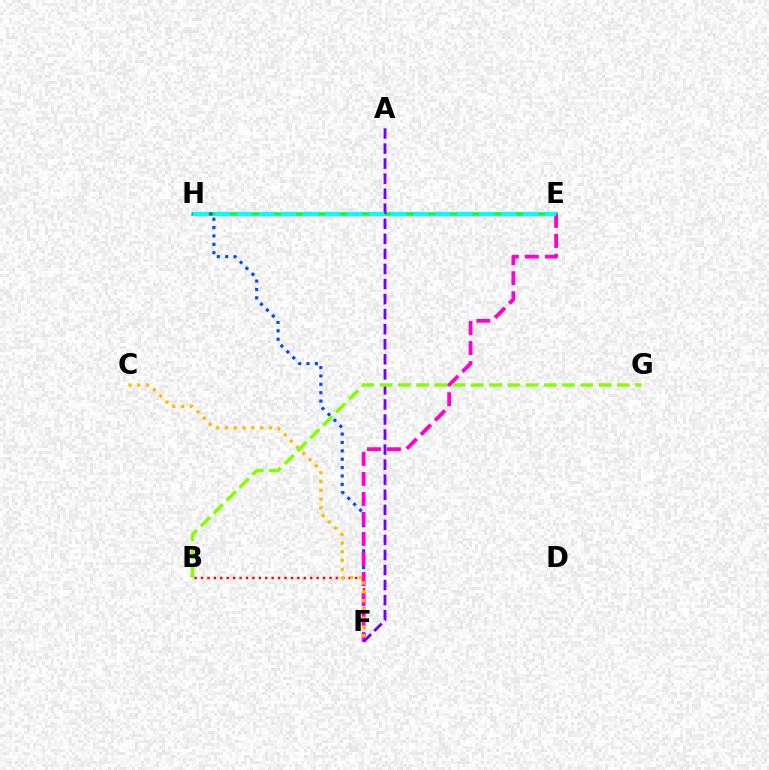{('E', 'H'): [{'color': '#00ff39', 'line_style': 'solid', 'thickness': 2.62}, {'color': '#00fff6', 'line_style': 'dashed', 'thickness': 2.99}], ('B', 'F'): [{'color': '#ff0000', 'line_style': 'dotted', 'thickness': 1.74}], ('F', 'H'): [{'color': '#004bff', 'line_style': 'dotted', 'thickness': 2.28}], ('E', 'F'): [{'color': '#ff00cf', 'line_style': 'dashed', 'thickness': 2.72}], ('C', 'F'): [{'color': '#ffbd00', 'line_style': 'dotted', 'thickness': 2.39}], ('A', 'F'): [{'color': '#7200ff', 'line_style': 'dashed', 'thickness': 2.04}], ('B', 'G'): [{'color': '#84ff00', 'line_style': 'dashed', 'thickness': 2.48}]}